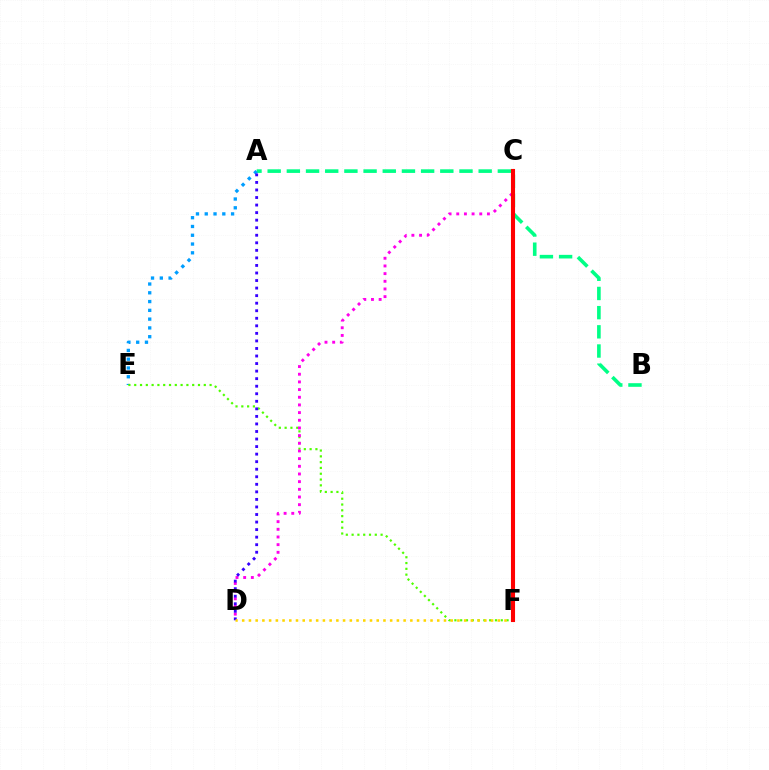{('A', 'B'): [{'color': '#00ff86', 'line_style': 'dashed', 'thickness': 2.61}], ('A', 'E'): [{'color': '#009eff', 'line_style': 'dotted', 'thickness': 2.39}], ('E', 'F'): [{'color': '#4fff00', 'line_style': 'dotted', 'thickness': 1.58}], ('C', 'D'): [{'color': '#ff00ed', 'line_style': 'dotted', 'thickness': 2.08}], ('A', 'D'): [{'color': '#3700ff', 'line_style': 'dotted', 'thickness': 2.05}], ('D', 'F'): [{'color': '#ffd500', 'line_style': 'dotted', 'thickness': 1.83}], ('C', 'F'): [{'color': '#ff0000', 'line_style': 'solid', 'thickness': 2.94}]}